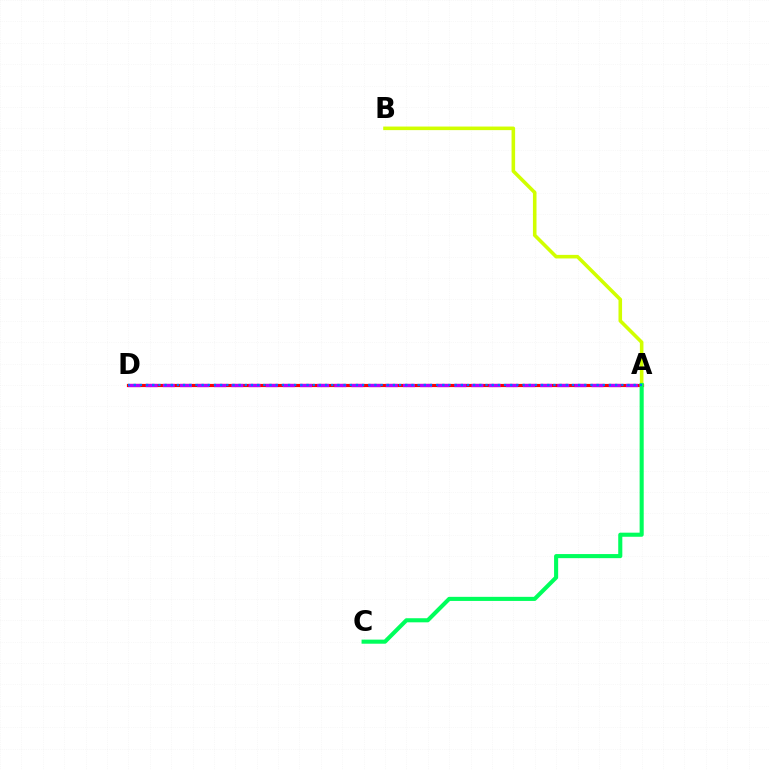{('A', 'D'): [{'color': '#ff0000', 'line_style': 'solid', 'thickness': 2.3}, {'color': '#b900ff', 'line_style': 'dashed', 'thickness': 2.33}, {'color': '#0074ff', 'line_style': 'dotted', 'thickness': 1.68}], ('A', 'B'): [{'color': '#d1ff00', 'line_style': 'solid', 'thickness': 2.57}], ('A', 'C'): [{'color': '#00ff5c', 'line_style': 'solid', 'thickness': 2.95}]}